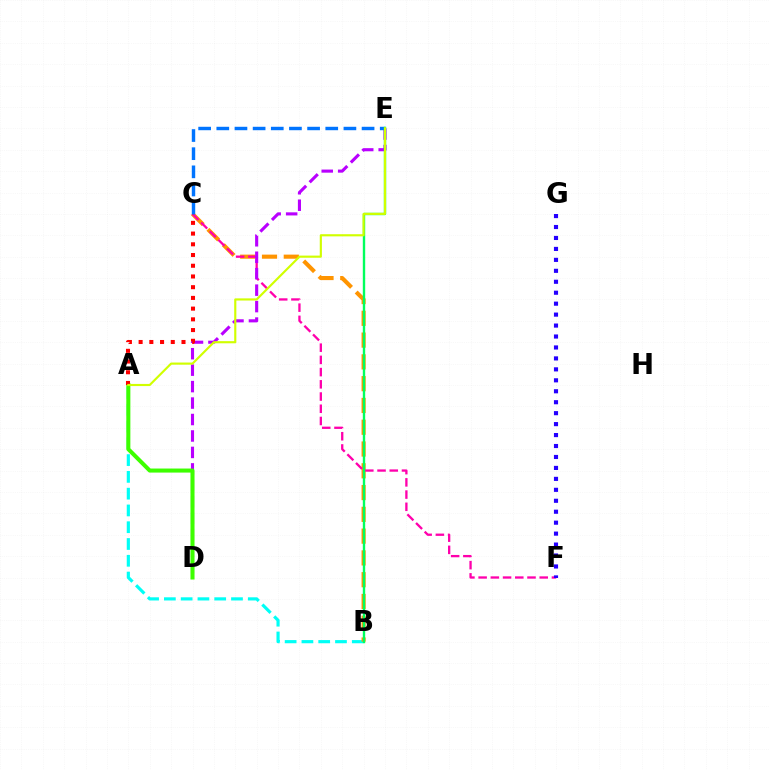{('A', 'B'): [{'color': '#00fff6', 'line_style': 'dashed', 'thickness': 2.28}], ('B', 'C'): [{'color': '#ff9400', 'line_style': 'dashed', 'thickness': 2.96}], ('C', 'F'): [{'color': '#ff00ac', 'line_style': 'dashed', 'thickness': 1.66}], ('F', 'G'): [{'color': '#2500ff', 'line_style': 'dotted', 'thickness': 2.98}], ('D', 'E'): [{'color': '#b900ff', 'line_style': 'dashed', 'thickness': 2.24}], ('A', 'D'): [{'color': '#3dff00', 'line_style': 'solid', 'thickness': 2.91}], ('C', 'E'): [{'color': '#0074ff', 'line_style': 'dashed', 'thickness': 2.47}], ('B', 'E'): [{'color': '#00ff5c', 'line_style': 'solid', 'thickness': 1.72}], ('A', 'C'): [{'color': '#ff0000', 'line_style': 'dotted', 'thickness': 2.91}], ('A', 'E'): [{'color': '#d1ff00', 'line_style': 'solid', 'thickness': 1.55}]}